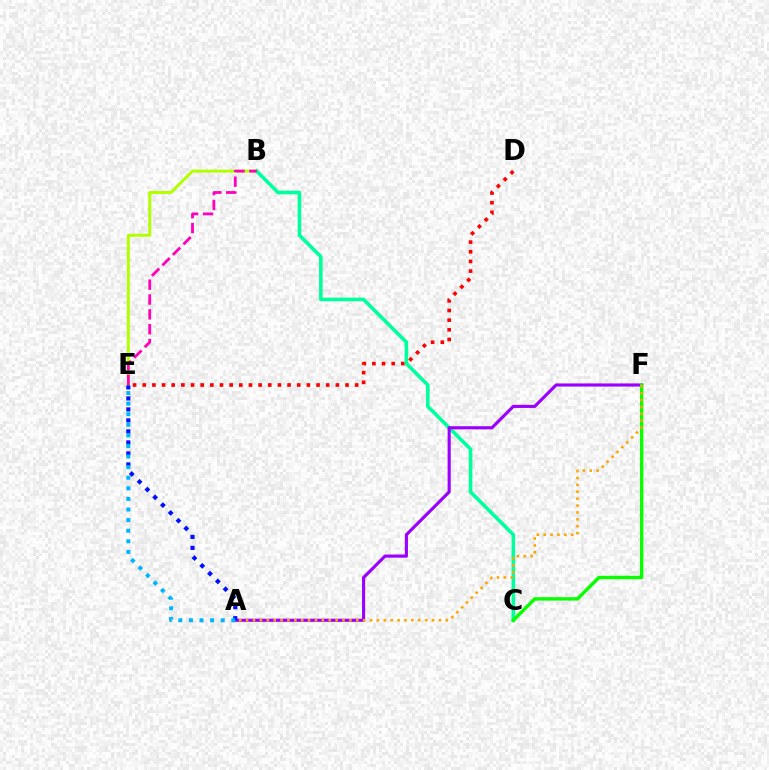{('D', 'E'): [{'color': '#ff0000', 'line_style': 'dotted', 'thickness': 2.62}], ('B', 'E'): [{'color': '#b3ff00', 'line_style': 'solid', 'thickness': 2.15}, {'color': '#ff00bd', 'line_style': 'dashed', 'thickness': 2.02}], ('B', 'C'): [{'color': '#00ff9d', 'line_style': 'solid', 'thickness': 2.59}], ('A', 'F'): [{'color': '#9b00ff', 'line_style': 'solid', 'thickness': 2.25}, {'color': '#ffa500', 'line_style': 'dotted', 'thickness': 1.87}], ('C', 'F'): [{'color': '#08ff00', 'line_style': 'solid', 'thickness': 2.44}], ('A', 'E'): [{'color': '#0010ff', 'line_style': 'dotted', 'thickness': 2.99}, {'color': '#00b5ff', 'line_style': 'dotted', 'thickness': 2.88}]}